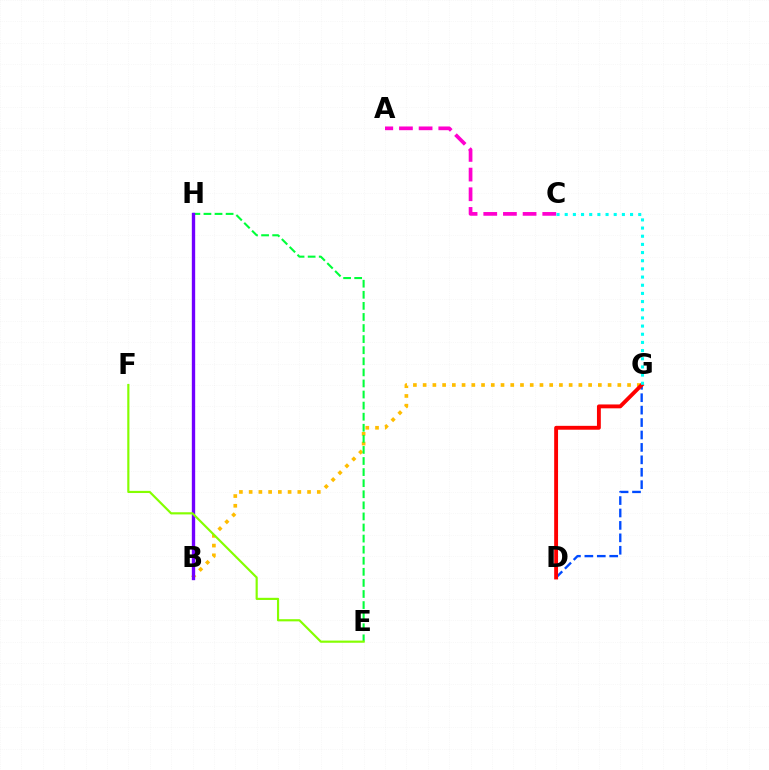{('D', 'G'): [{'color': '#004bff', 'line_style': 'dashed', 'thickness': 1.69}, {'color': '#ff0000', 'line_style': 'solid', 'thickness': 2.79}], ('B', 'G'): [{'color': '#ffbd00', 'line_style': 'dotted', 'thickness': 2.64}], ('E', 'H'): [{'color': '#00ff39', 'line_style': 'dashed', 'thickness': 1.51}], ('C', 'G'): [{'color': '#00fff6', 'line_style': 'dotted', 'thickness': 2.22}], ('A', 'C'): [{'color': '#ff00cf', 'line_style': 'dashed', 'thickness': 2.67}], ('B', 'H'): [{'color': '#7200ff', 'line_style': 'solid', 'thickness': 2.41}], ('E', 'F'): [{'color': '#84ff00', 'line_style': 'solid', 'thickness': 1.56}]}